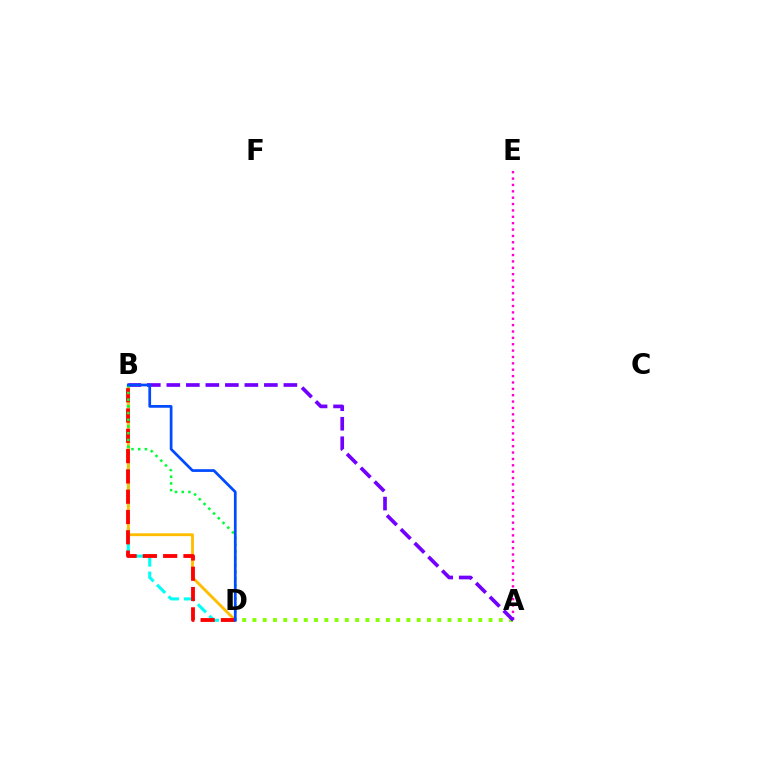{('B', 'D'): [{'color': '#00fff6', 'line_style': 'dashed', 'thickness': 2.21}, {'color': '#ffbd00', 'line_style': 'solid', 'thickness': 2.06}, {'color': '#ff0000', 'line_style': 'dashed', 'thickness': 2.76}, {'color': '#00ff39', 'line_style': 'dotted', 'thickness': 1.82}, {'color': '#004bff', 'line_style': 'solid', 'thickness': 1.96}], ('A', 'E'): [{'color': '#ff00cf', 'line_style': 'dotted', 'thickness': 1.73}], ('A', 'D'): [{'color': '#84ff00', 'line_style': 'dotted', 'thickness': 2.79}], ('A', 'B'): [{'color': '#7200ff', 'line_style': 'dashed', 'thickness': 2.65}]}